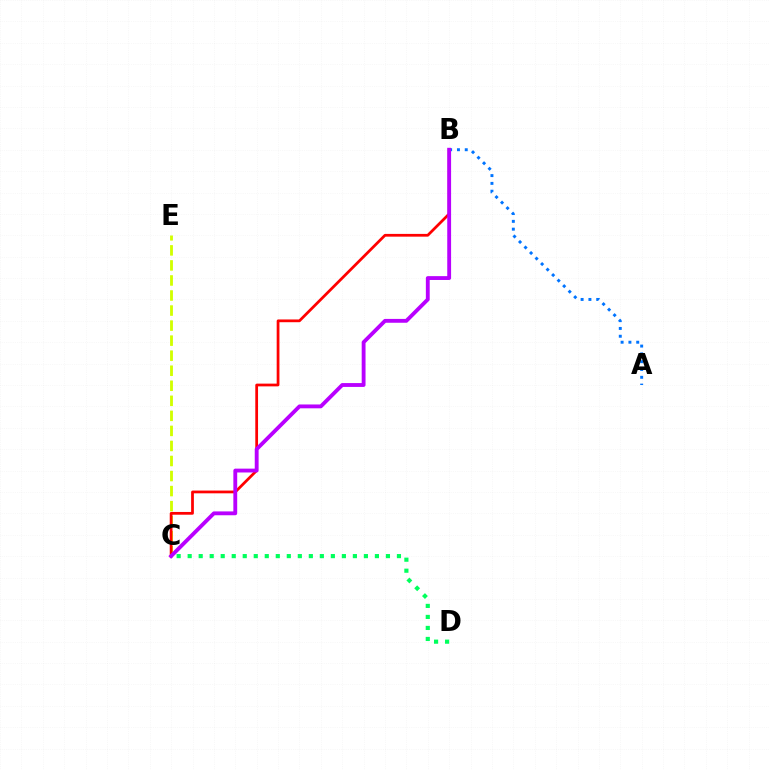{('A', 'B'): [{'color': '#0074ff', 'line_style': 'dotted', 'thickness': 2.12}], ('C', 'E'): [{'color': '#d1ff00', 'line_style': 'dashed', 'thickness': 2.04}], ('B', 'C'): [{'color': '#ff0000', 'line_style': 'solid', 'thickness': 1.98}, {'color': '#b900ff', 'line_style': 'solid', 'thickness': 2.77}], ('C', 'D'): [{'color': '#00ff5c', 'line_style': 'dotted', 'thickness': 2.99}]}